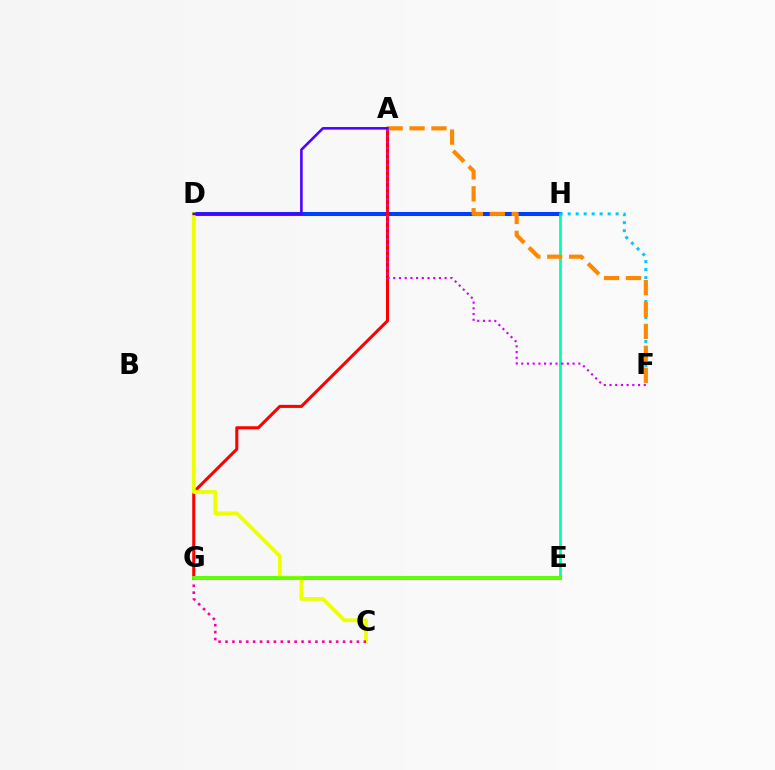{('D', 'H'): [{'color': '#003fff', 'line_style': 'solid', 'thickness': 2.9}], ('E', 'H'): [{'color': '#00ffaf', 'line_style': 'solid', 'thickness': 2.01}], ('A', 'G'): [{'color': '#ff0000', 'line_style': 'solid', 'thickness': 2.21}], ('F', 'H'): [{'color': '#00c7ff', 'line_style': 'dotted', 'thickness': 2.17}], ('A', 'F'): [{'color': '#ff8800', 'line_style': 'dashed', 'thickness': 2.97}, {'color': '#d600ff', 'line_style': 'dotted', 'thickness': 1.55}], ('E', 'G'): [{'color': '#00ff27', 'line_style': 'solid', 'thickness': 2.61}, {'color': '#66ff00', 'line_style': 'solid', 'thickness': 2.54}], ('C', 'D'): [{'color': '#eeff00', 'line_style': 'solid', 'thickness': 2.69}], ('C', 'G'): [{'color': '#ff00a0', 'line_style': 'dotted', 'thickness': 1.88}], ('A', 'D'): [{'color': '#4f00ff', 'line_style': 'solid', 'thickness': 1.86}]}